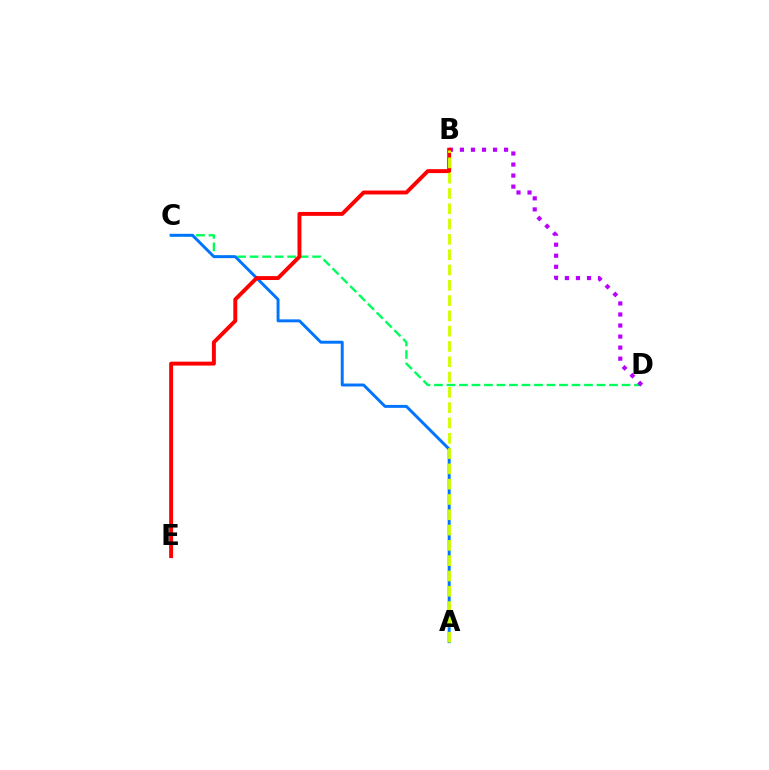{('C', 'D'): [{'color': '#00ff5c', 'line_style': 'dashed', 'thickness': 1.7}], ('B', 'D'): [{'color': '#b900ff', 'line_style': 'dotted', 'thickness': 3.0}], ('A', 'C'): [{'color': '#0074ff', 'line_style': 'solid', 'thickness': 2.12}], ('B', 'E'): [{'color': '#ff0000', 'line_style': 'solid', 'thickness': 2.82}], ('A', 'B'): [{'color': '#d1ff00', 'line_style': 'dashed', 'thickness': 2.08}]}